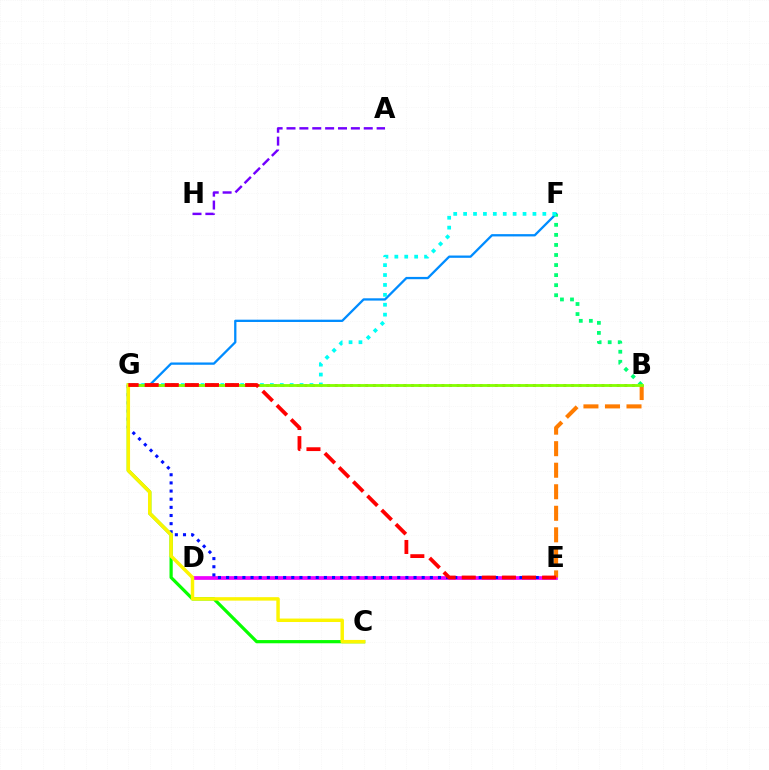{('F', 'G'): [{'color': '#008cff', 'line_style': 'solid', 'thickness': 1.65}, {'color': '#00fff6', 'line_style': 'dotted', 'thickness': 2.69}], ('A', 'H'): [{'color': '#7200ff', 'line_style': 'dashed', 'thickness': 1.75}], ('B', 'G'): [{'color': '#ff0094', 'line_style': 'dotted', 'thickness': 2.07}, {'color': '#84ff00', 'line_style': 'solid', 'thickness': 2.03}], ('D', 'E'): [{'color': '#ee00ff', 'line_style': 'solid', 'thickness': 2.67}], ('B', 'E'): [{'color': '#ff7c00', 'line_style': 'dashed', 'thickness': 2.93}], ('B', 'F'): [{'color': '#00ff74', 'line_style': 'dotted', 'thickness': 2.73}], ('E', 'G'): [{'color': '#0010ff', 'line_style': 'dotted', 'thickness': 2.21}, {'color': '#ff0000', 'line_style': 'dashed', 'thickness': 2.73}], ('C', 'G'): [{'color': '#08ff00', 'line_style': 'solid', 'thickness': 2.31}, {'color': '#fcf500', 'line_style': 'solid', 'thickness': 2.49}]}